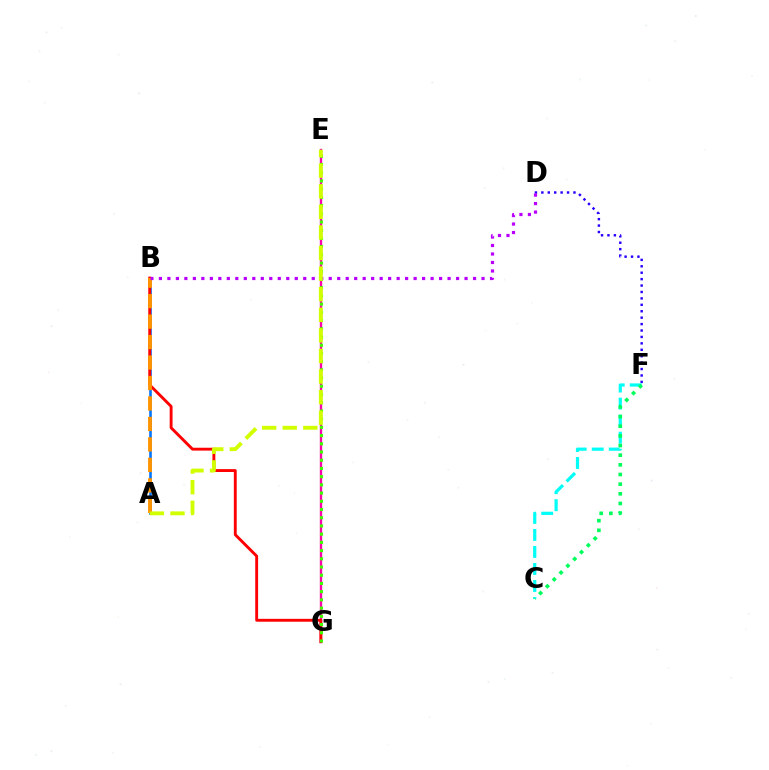{('E', 'G'): [{'color': '#ff00ac', 'line_style': 'solid', 'thickness': 1.7}, {'color': '#3dff00', 'line_style': 'dotted', 'thickness': 2.23}], ('A', 'B'): [{'color': '#0074ff', 'line_style': 'solid', 'thickness': 1.88}, {'color': '#ff9400', 'line_style': 'dashed', 'thickness': 2.78}], ('B', 'G'): [{'color': '#ff0000', 'line_style': 'solid', 'thickness': 2.07}], ('D', 'F'): [{'color': '#2500ff', 'line_style': 'dotted', 'thickness': 1.75}], ('C', 'F'): [{'color': '#00fff6', 'line_style': 'dashed', 'thickness': 2.31}, {'color': '#00ff5c', 'line_style': 'dotted', 'thickness': 2.62}], ('B', 'D'): [{'color': '#b900ff', 'line_style': 'dotted', 'thickness': 2.31}], ('A', 'E'): [{'color': '#d1ff00', 'line_style': 'dashed', 'thickness': 2.8}]}